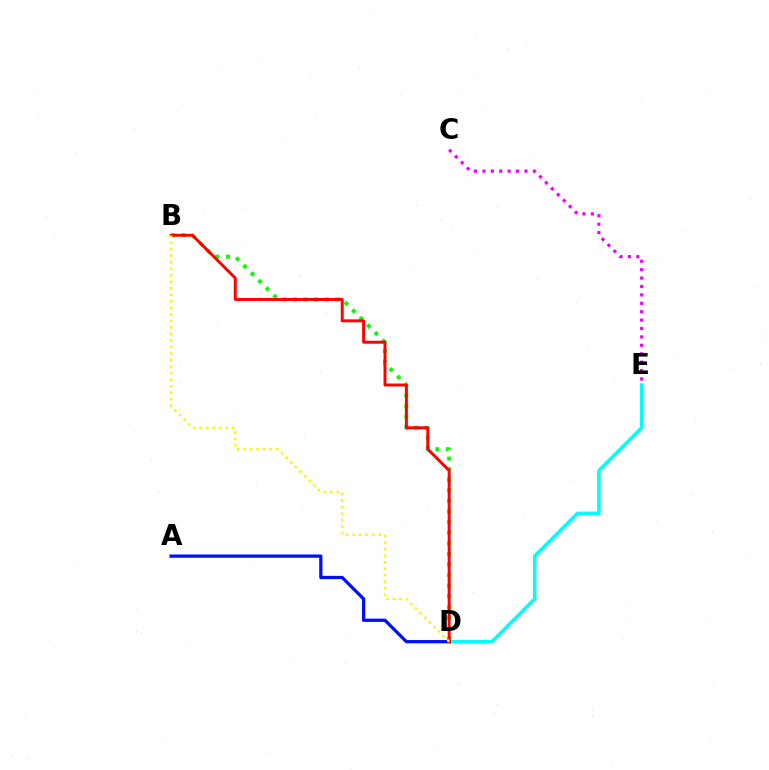{('D', 'E'): [{'color': '#00fff6', 'line_style': 'solid', 'thickness': 2.53}], ('B', 'D'): [{'color': '#08ff00', 'line_style': 'dotted', 'thickness': 2.88}, {'color': '#ff0000', 'line_style': 'solid', 'thickness': 2.13}, {'color': '#fcf500', 'line_style': 'dotted', 'thickness': 1.77}], ('A', 'D'): [{'color': '#0010ff', 'line_style': 'solid', 'thickness': 2.35}], ('C', 'E'): [{'color': '#ee00ff', 'line_style': 'dotted', 'thickness': 2.29}]}